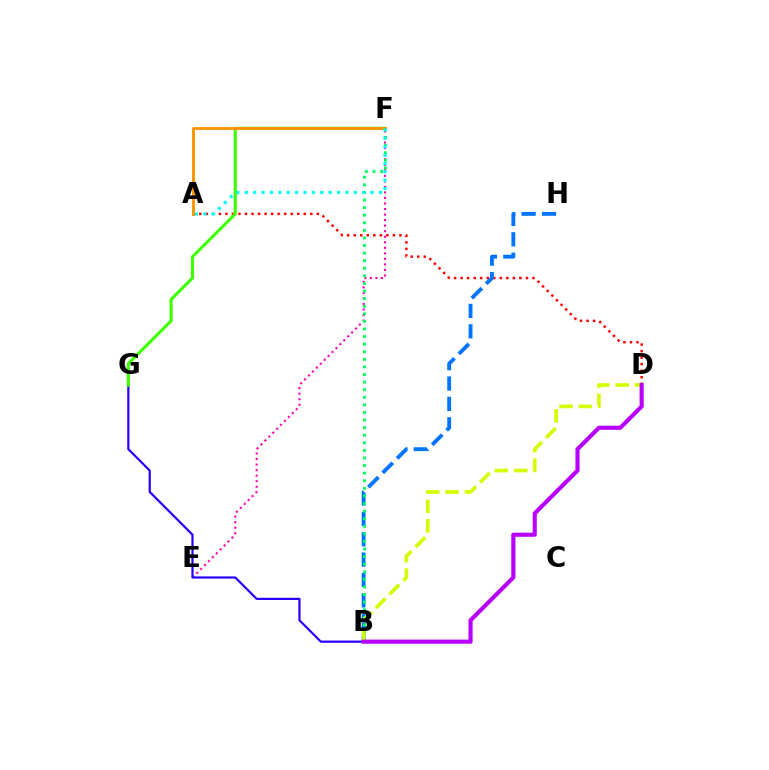{('A', 'D'): [{'color': '#ff0000', 'line_style': 'dotted', 'thickness': 1.77}], ('B', 'H'): [{'color': '#0074ff', 'line_style': 'dashed', 'thickness': 2.77}], ('E', 'F'): [{'color': '#ff00ac', 'line_style': 'dotted', 'thickness': 1.5}], ('B', 'G'): [{'color': '#2500ff', 'line_style': 'solid', 'thickness': 1.59}], ('B', 'F'): [{'color': '#00ff5c', 'line_style': 'dotted', 'thickness': 2.06}], ('B', 'D'): [{'color': '#d1ff00', 'line_style': 'dashed', 'thickness': 2.63}, {'color': '#b900ff', 'line_style': 'solid', 'thickness': 2.97}], ('F', 'G'): [{'color': '#3dff00', 'line_style': 'solid', 'thickness': 2.23}], ('A', 'F'): [{'color': '#ff9400', 'line_style': 'solid', 'thickness': 2.08}, {'color': '#00fff6', 'line_style': 'dotted', 'thickness': 2.28}]}